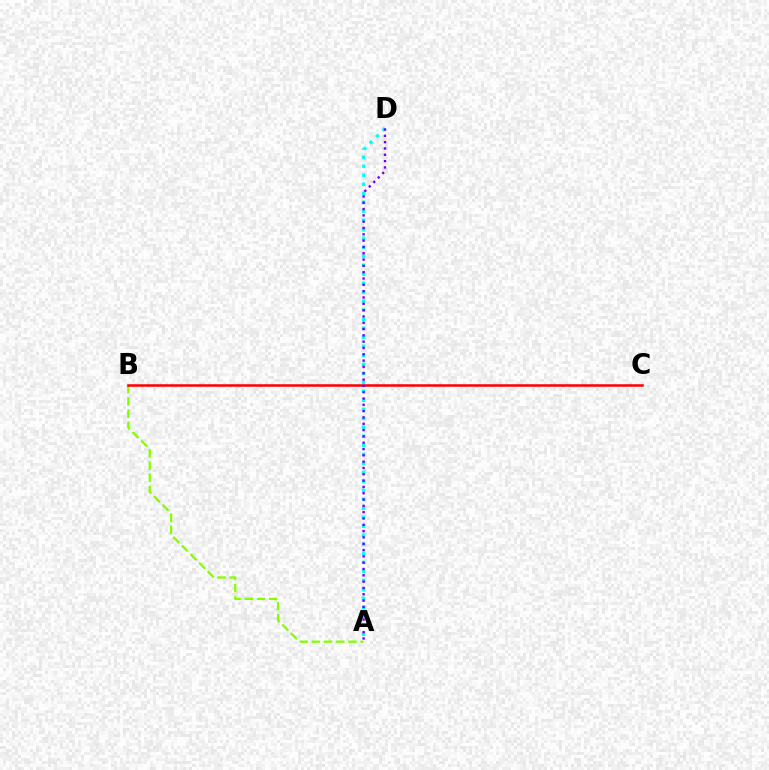{('A', 'B'): [{'color': '#84ff00', 'line_style': 'dashed', 'thickness': 1.65}], ('A', 'D'): [{'color': '#00fff6', 'line_style': 'dotted', 'thickness': 2.45}, {'color': '#7200ff', 'line_style': 'dotted', 'thickness': 1.72}], ('B', 'C'): [{'color': '#ff0000', 'line_style': 'solid', 'thickness': 1.82}]}